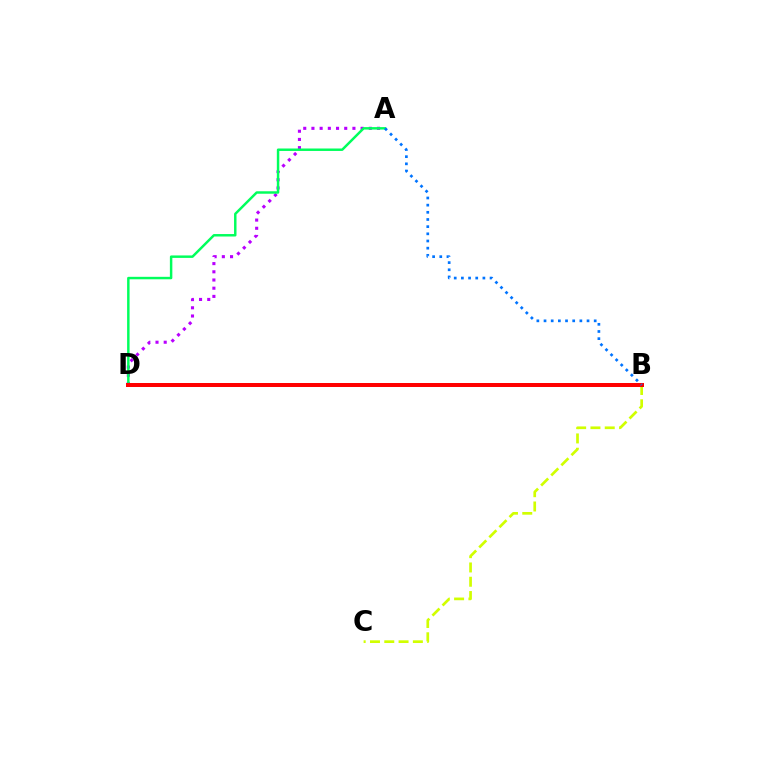{('A', 'D'): [{'color': '#b900ff', 'line_style': 'dotted', 'thickness': 2.23}, {'color': '#00ff5c', 'line_style': 'solid', 'thickness': 1.77}], ('B', 'C'): [{'color': '#d1ff00', 'line_style': 'dashed', 'thickness': 1.94}], ('B', 'D'): [{'color': '#ff0000', 'line_style': 'solid', 'thickness': 2.87}], ('A', 'B'): [{'color': '#0074ff', 'line_style': 'dotted', 'thickness': 1.95}]}